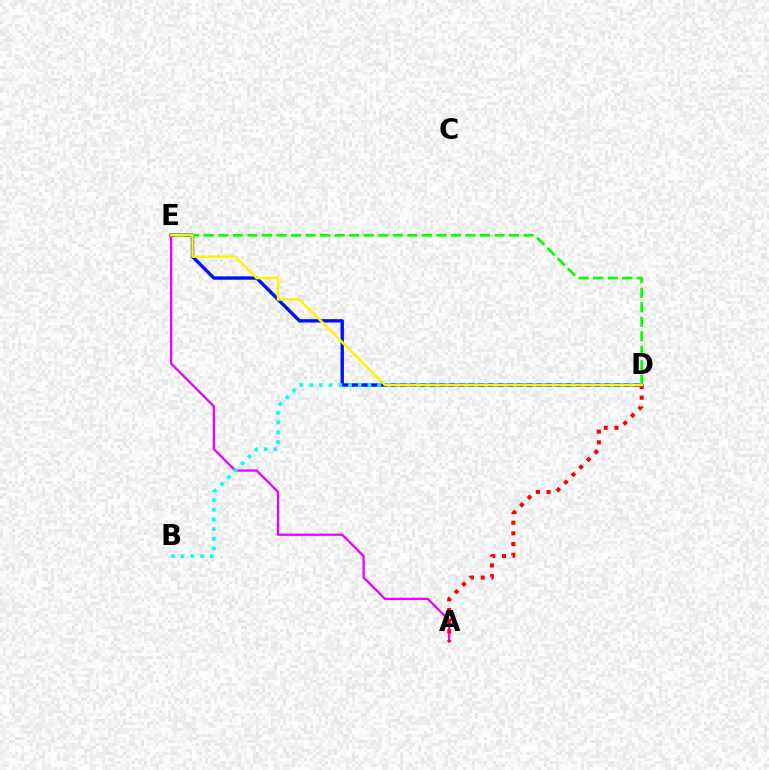{('A', 'E'): [{'color': '#ee00ff', 'line_style': 'solid', 'thickness': 1.66}], ('D', 'E'): [{'color': '#0010ff', 'line_style': 'solid', 'thickness': 2.43}, {'color': '#08ff00', 'line_style': 'dashed', 'thickness': 1.98}, {'color': '#fcf500', 'line_style': 'solid', 'thickness': 1.81}], ('B', 'D'): [{'color': '#00fff6', 'line_style': 'dotted', 'thickness': 2.64}], ('A', 'D'): [{'color': '#ff0000', 'line_style': 'dotted', 'thickness': 2.91}]}